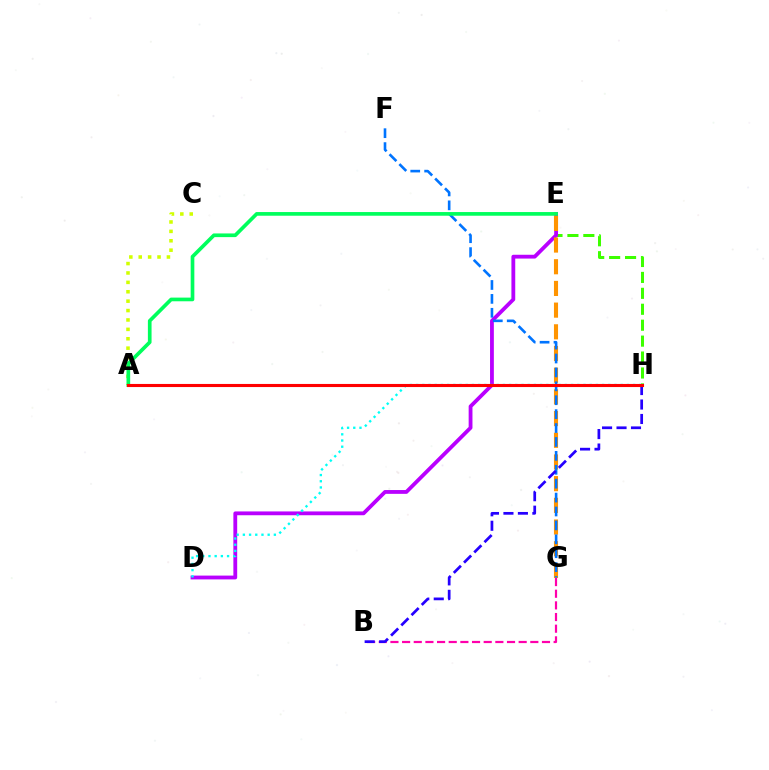{('E', 'H'): [{'color': '#3dff00', 'line_style': 'dashed', 'thickness': 2.16}], ('D', 'E'): [{'color': '#b900ff', 'line_style': 'solid', 'thickness': 2.74}], ('E', 'G'): [{'color': '#ff9400', 'line_style': 'dashed', 'thickness': 2.95}], ('A', 'C'): [{'color': '#d1ff00', 'line_style': 'dotted', 'thickness': 2.55}], ('F', 'G'): [{'color': '#0074ff', 'line_style': 'dashed', 'thickness': 1.89}], ('D', 'H'): [{'color': '#00fff6', 'line_style': 'dotted', 'thickness': 1.68}], ('B', 'G'): [{'color': '#ff00ac', 'line_style': 'dashed', 'thickness': 1.58}], ('A', 'E'): [{'color': '#00ff5c', 'line_style': 'solid', 'thickness': 2.65}], ('B', 'H'): [{'color': '#2500ff', 'line_style': 'dashed', 'thickness': 1.97}], ('A', 'H'): [{'color': '#ff0000', 'line_style': 'solid', 'thickness': 2.23}]}